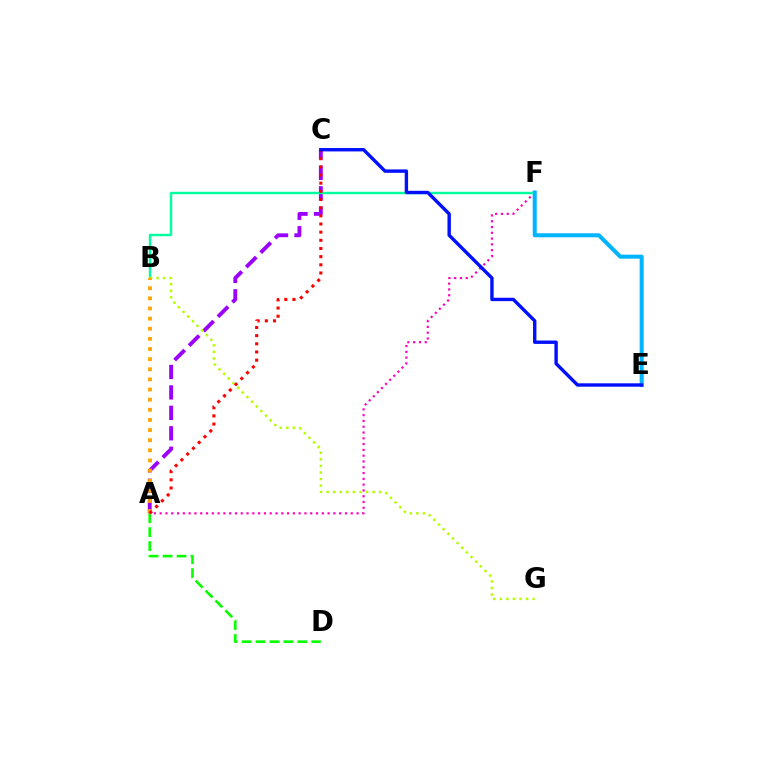{('A', 'F'): [{'color': '#ff00bd', 'line_style': 'dotted', 'thickness': 1.57}], ('A', 'C'): [{'color': '#9b00ff', 'line_style': 'dashed', 'thickness': 2.78}, {'color': '#ff0000', 'line_style': 'dotted', 'thickness': 2.22}], ('B', 'F'): [{'color': '#00ff9d', 'line_style': 'solid', 'thickness': 1.72}], ('E', 'F'): [{'color': '#00b5ff', 'line_style': 'solid', 'thickness': 2.89}], ('B', 'G'): [{'color': '#b3ff00', 'line_style': 'dotted', 'thickness': 1.79}], ('A', 'D'): [{'color': '#08ff00', 'line_style': 'dashed', 'thickness': 1.89}], ('A', 'B'): [{'color': '#ffa500', 'line_style': 'dotted', 'thickness': 2.75}], ('C', 'E'): [{'color': '#0010ff', 'line_style': 'solid', 'thickness': 2.44}]}